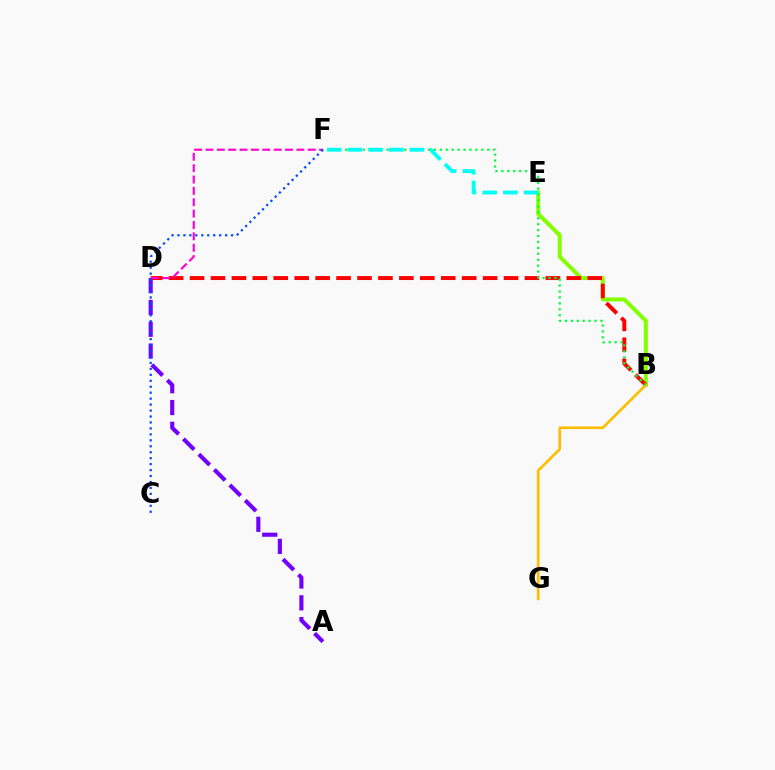{('A', 'D'): [{'color': '#7200ff', 'line_style': 'dashed', 'thickness': 2.96}], ('B', 'E'): [{'color': '#84ff00', 'line_style': 'solid', 'thickness': 2.88}], ('B', 'D'): [{'color': '#ff0000', 'line_style': 'dashed', 'thickness': 2.84}], ('D', 'F'): [{'color': '#ff00cf', 'line_style': 'dashed', 'thickness': 1.54}], ('B', 'G'): [{'color': '#ffbd00', 'line_style': 'solid', 'thickness': 1.93}], ('B', 'F'): [{'color': '#00ff39', 'line_style': 'dotted', 'thickness': 1.61}], ('E', 'F'): [{'color': '#00fff6', 'line_style': 'dashed', 'thickness': 2.8}], ('C', 'F'): [{'color': '#004bff', 'line_style': 'dotted', 'thickness': 1.62}]}